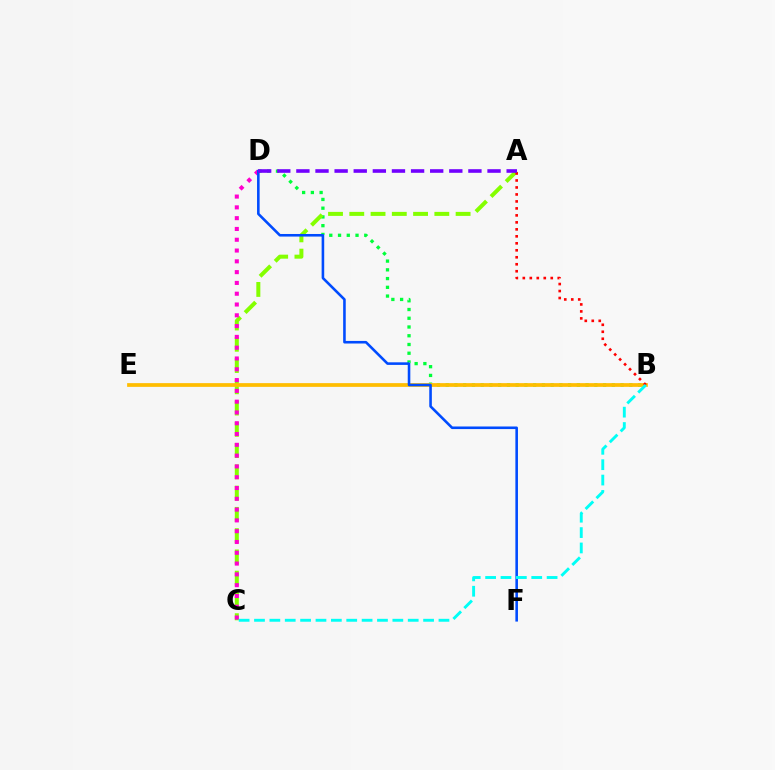{('B', 'D'): [{'color': '#00ff39', 'line_style': 'dotted', 'thickness': 2.38}], ('A', 'C'): [{'color': '#84ff00', 'line_style': 'dashed', 'thickness': 2.89}], ('B', 'E'): [{'color': '#ffbd00', 'line_style': 'solid', 'thickness': 2.69}], ('C', 'D'): [{'color': '#ff00cf', 'line_style': 'dotted', 'thickness': 2.93}], ('A', 'B'): [{'color': '#ff0000', 'line_style': 'dotted', 'thickness': 1.9}], ('D', 'F'): [{'color': '#004bff', 'line_style': 'solid', 'thickness': 1.86}], ('A', 'D'): [{'color': '#7200ff', 'line_style': 'dashed', 'thickness': 2.6}], ('B', 'C'): [{'color': '#00fff6', 'line_style': 'dashed', 'thickness': 2.09}]}